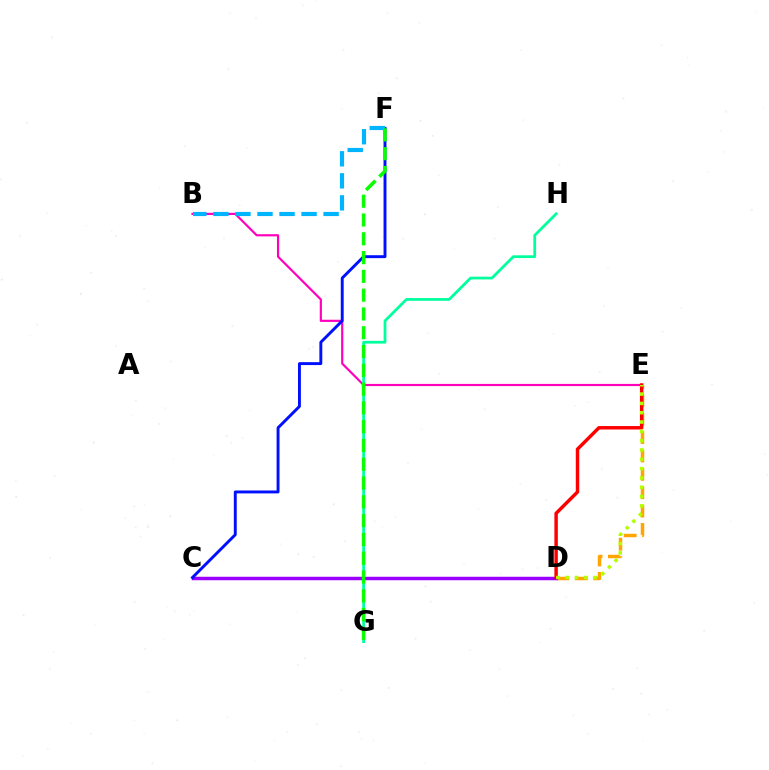{('B', 'E'): [{'color': '#ff00bd', 'line_style': 'solid', 'thickness': 1.57}], ('G', 'H'): [{'color': '#00ff9d', 'line_style': 'solid', 'thickness': 1.98}], ('D', 'E'): [{'color': '#ffa500', 'line_style': 'dashed', 'thickness': 2.5}, {'color': '#ff0000', 'line_style': 'solid', 'thickness': 2.48}, {'color': '#b3ff00', 'line_style': 'dotted', 'thickness': 2.53}], ('C', 'D'): [{'color': '#9b00ff', 'line_style': 'solid', 'thickness': 2.51}], ('C', 'F'): [{'color': '#0010ff', 'line_style': 'solid', 'thickness': 2.1}], ('B', 'F'): [{'color': '#00b5ff', 'line_style': 'dashed', 'thickness': 2.99}], ('F', 'G'): [{'color': '#08ff00', 'line_style': 'dashed', 'thickness': 2.55}]}